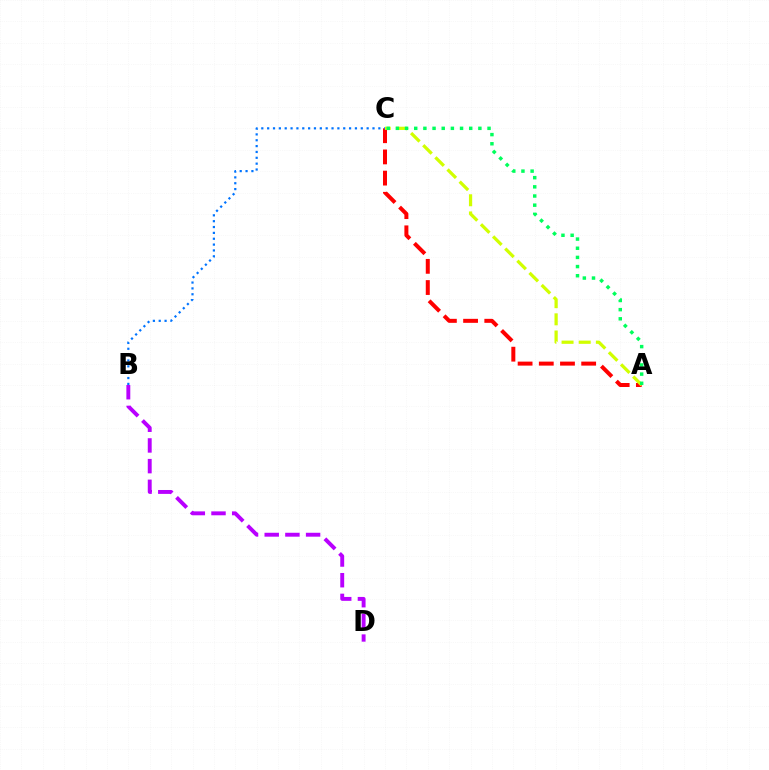{('A', 'C'): [{'color': '#ff0000', 'line_style': 'dashed', 'thickness': 2.88}, {'color': '#d1ff00', 'line_style': 'dashed', 'thickness': 2.33}, {'color': '#00ff5c', 'line_style': 'dotted', 'thickness': 2.49}], ('B', 'C'): [{'color': '#0074ff', 'line_style': 'dotted', 'thickness': 1.59}], ('B', 'D'): [{'color': '#b900ff', 'line_style': 'dashed', 'thickness': 2.81}]}